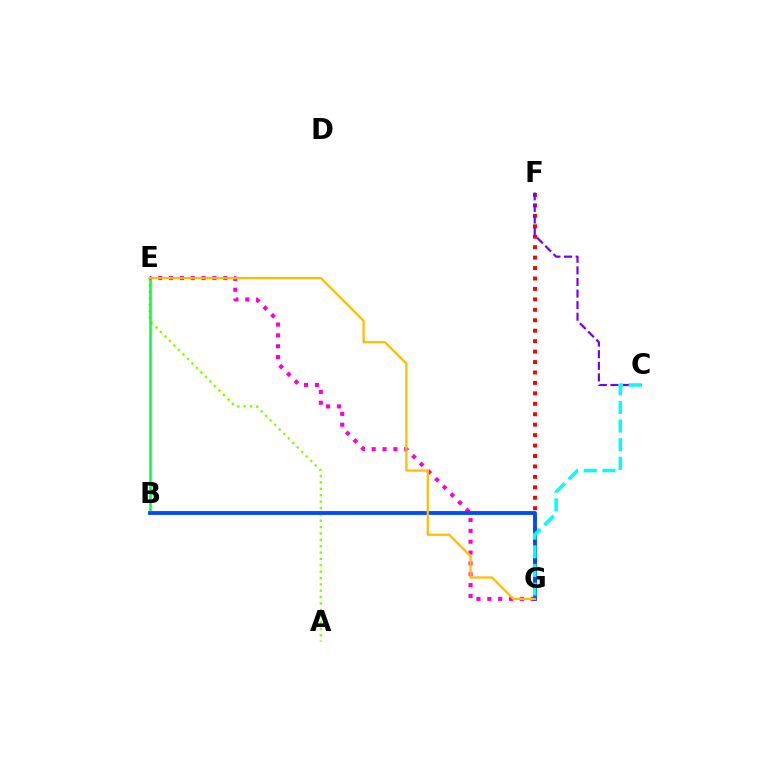{('F', 'G'): [{'color': '#ff0000', 'line_style': 'dotted', 'thickness': 2.84}], ('A', 'E'): [{'color': '#84ff00', 'line_style': 'dotted', 'thickness': 1.73}], ('C', 'F'): [{'color': '#7200ff', 'line_style': 'dashed', 'thickness': 1.57}], ('B', 'E'): [{'color': '#00ff39', 'line_style': 'solid', 'thickness': 1.81}], ('E', 'G'): [{'color': '#ff00cf', 'line_style': 'dotted', 'thickness': 2.95}, {'color': '#ffbd00', 'line_style': 'solid', 'thickness': 1.63}], ('B', 'G'): [{'color': '#004bff', 'line_style': 'solid', 'thickness': 2.76}], ('C', 'G'): [{'color': '#00fff6', 'line_style': 'dashed', 'thickness': 2.53}]}